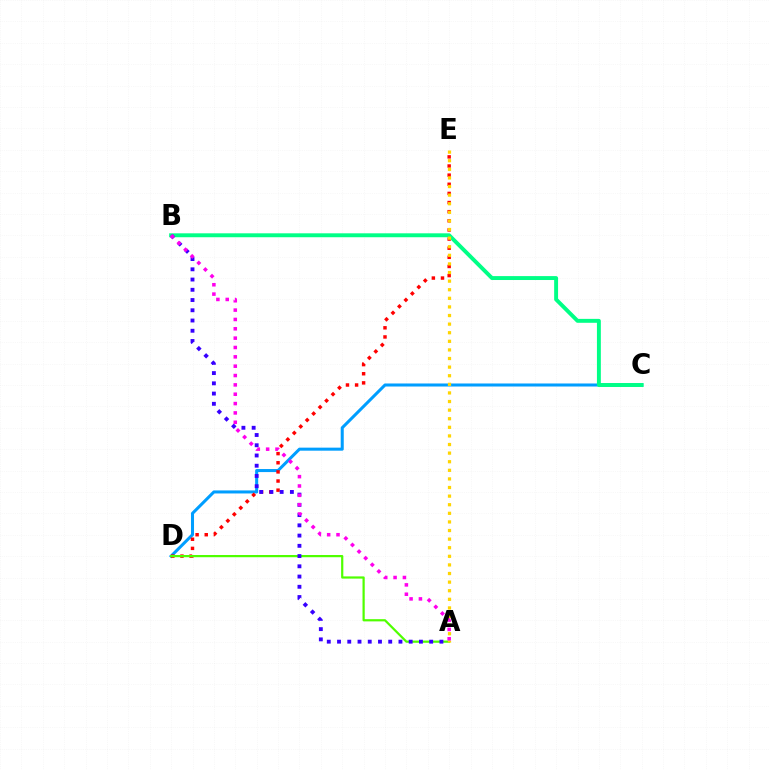{('C', 'D'): [{'color': '#009eff', 'line_style': 'solid', 'thickness': 2.19}], ('D', 'E'): [{'color': '#ff0000', 'line_style': 'dotted', 'thickness': 2.48}], ('A', 'D'): [{'color': '#4fff00', 'line_style': 'solid', 'thickness': 1.59}], ('B', 'C'): [{'color': '#00ff86', 'line_style': 'solid', 'thickness': 2.82}], ('A', 'B'): [{'color': '#3700ff', 'line_style': 'dotted', 'thickness': 2.78}, {'color': '#ff00ed', 'line_style': 'dotted', 'thickness': 2.54}], ('A', 'E'): [{'color': '#ffd500', 'line_style': 'dotted', 'thickness': 2.34}]}